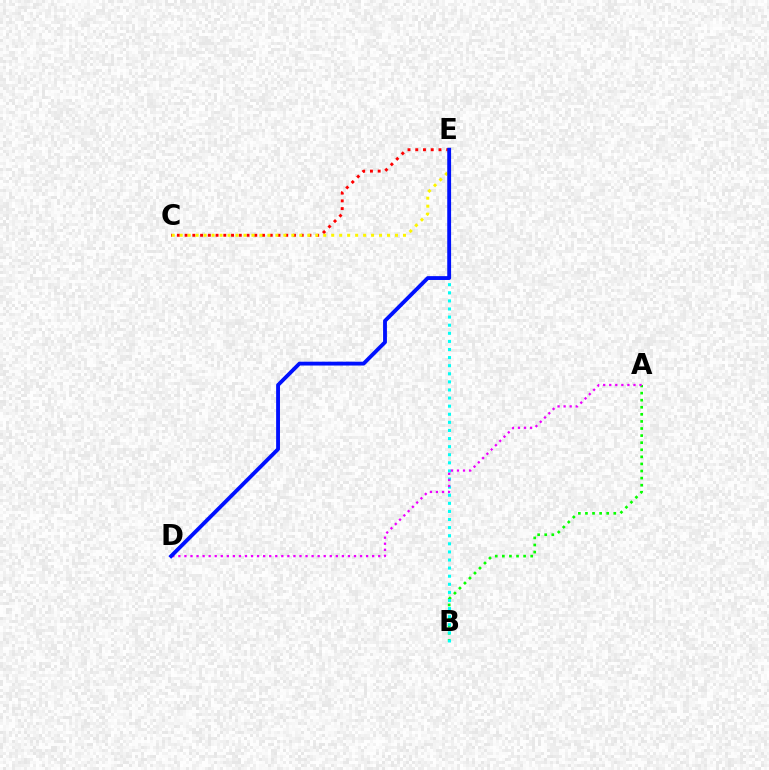{('A', 'B'): [{'color': '#08ff00', 'line_style': 'dotted', 'thickness': 1.92}], ('B', 'E'): [{'color': '#00fff6', 'line_style': 'dotted', 'thickness': 2.2}], ('A', 'D'): [{'color': '#ee00ff', 'line_style': 'dotted', 'thickness': 1.65}], ('C', 'E'): [{'color': '#ff0000', 'line_style': 'dotted', 'thickness': 2.1}, {'color': '#fcf500', 'line_style': 'dotted', 'thickness': 2.17}], ('D', 'E'): [{'color': '#0010ff', 'line_style': 'solid', 'thickness': 2.77}]}